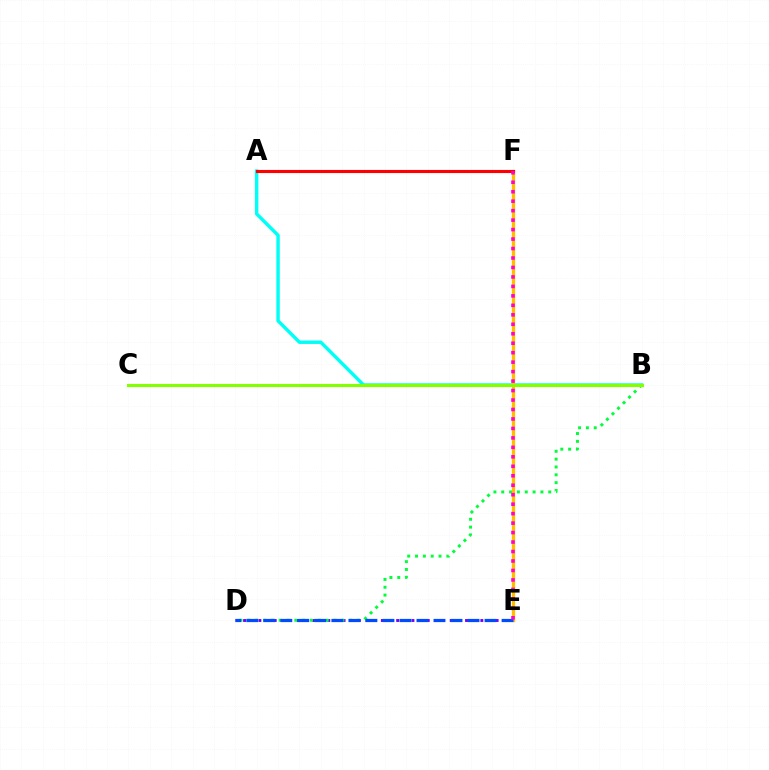{('A', 'B'): [{'color': '#00fff6', 'line_style': 'solid', 'thickness': 2.47}], ('D', 'E'): [{'color': '#7200ff', 'line_style': 'dotted', 'thickness': 2.08}, {'color': '#004bff', 'line_style': 'dashed', 'thickness': 2.31}], ('B', 'D'): [{'color': '#00ff39', 'line_style': 'dotted', 'thickness': 2.13}], ('E', 'F'): [{'color': '#ffbd00', 'line_style': 'solid', 'thickness': 2.36}, {'color': '#ff00cf', 'line_style': 'dotted', 'thickness': 2.57}], ('A', 'F'): [{'color': '#ff0000', 'line_style': 'solid', 'thickness': 2.24}], ('B', 'C'): [{'color': '#84ff00', 'line_style': 'solid', 'thickness': 2.25}]}